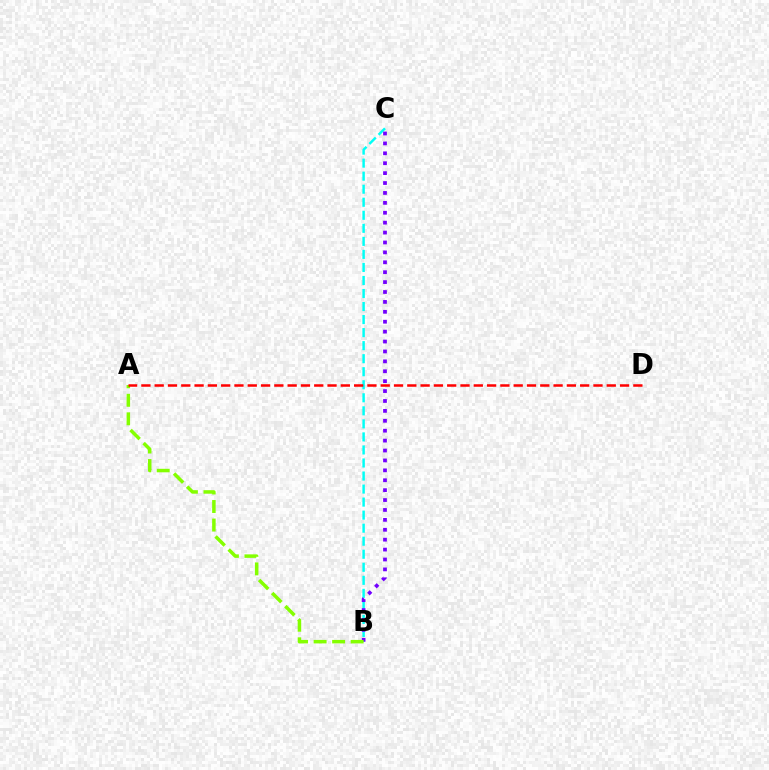{('B', 'C'): [{'color': '#00fff6', 'line_style': 'dashed', 'thickness': 1.77}, {'color': '#7200ff', 'line_style': 'dotted', 'thickness': 2.69}], ('A', 'B'): [{'color': '#84ff00', 'line_style': 'dashed', 'thickness': 2.52}], ('A', 'D'): [{'color': '#ff0000', 'line_style': 'dashed', 'thickness': 1.81}]}